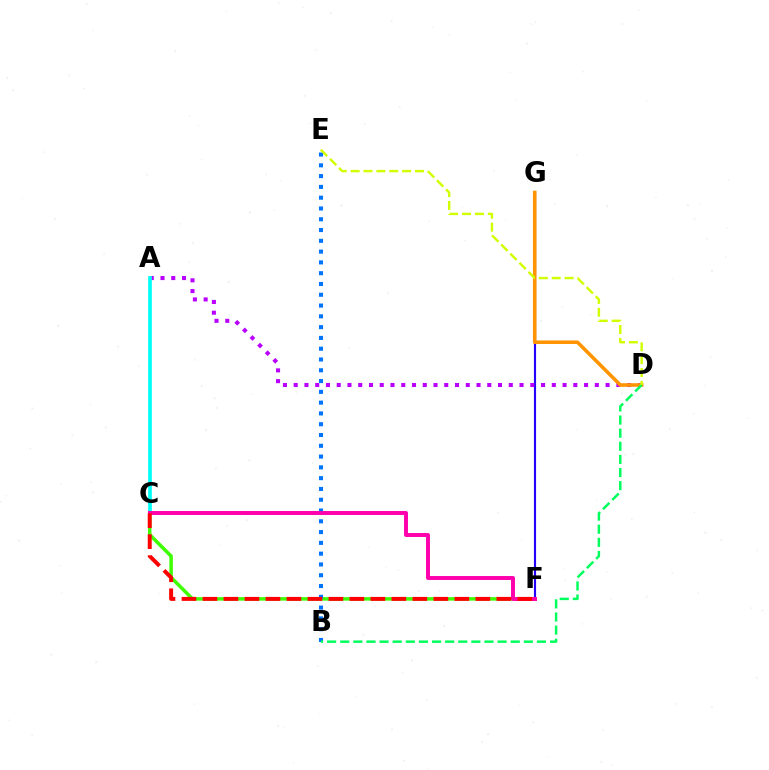{('F', 'G'): [{'color': '#2500ff', 'line_style': 'solid', 'thickness': 1.55}], ('A', 'D'): [{'color': '#b900ff', 'line_style': 'dotted', 'thickness': 2.92}], ('C', 'F'): [{'color': '#3dff00', 'line_style': 'solid', 'thickness': 2.52}, {'color': '#ff00ac', 'line_style': 'solid', 'thickness': 2.84}, {'color': '#ff0000', 'line_style': 'dashed', 'thickness': 2.85}], ('A', 'C'): [{'color': '#00fff6', 'line_style': 'solid', 'thickness': 2.67}], ('D', 'G'): [{'color': '#ff9400', 'line_style': 'solid', 'thickness': 2.57}], ('B', 'E'): [{'color': '#0074ff', 'line_style': 'dotted', 'thickness': 2.93}], ('B', 'D'): [{'color': '#00ff5c', 'line_style': 'dashed', 'thickness': 1.78}], ('D', 'E'): [{'color': '#d1ff00', 'line_style': 'dashed', 'thickness': 1.75}]}